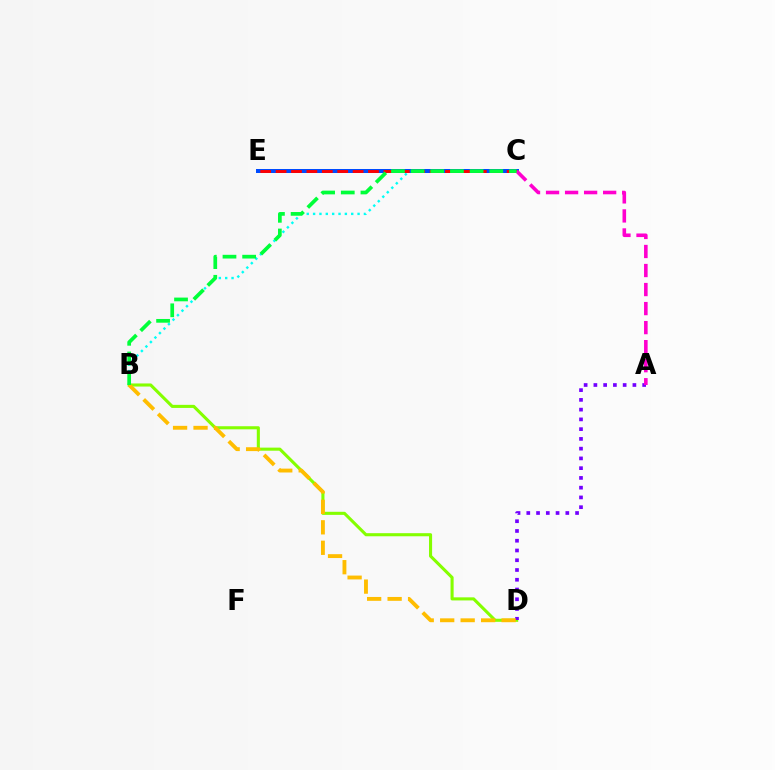{('B', 'D'): [{'color': '#84ff00', 'line_style': 'solid', 'thickness': 2.22}, {'color': '#ffbd00', 'line_style': 'dashed', 'thickness': 2.78}], ('B', 'C'): [{'color': '#00fff6', 'line_style': 'dotted', 'thickness': 1.73}, {'color': '#00ff39', 'line_style': 'dashed', 'thickness': 2.67}], ('A', 'D'): [{'color': '#7200ff', 'line_style': 'dotted', 'thickness': 2.65}], ('C', 'E'): [{'color': '#004bff', 'line_style': 'solid', 'thickness': 2.88}, {'color': '#ff0000', 'line_style': 'dashed', 'thickness': 2.09}], ('A', 'C'): [{'color': '#ff00cf', 'line_style': 'dashed', 'thickness': 2.59}]}